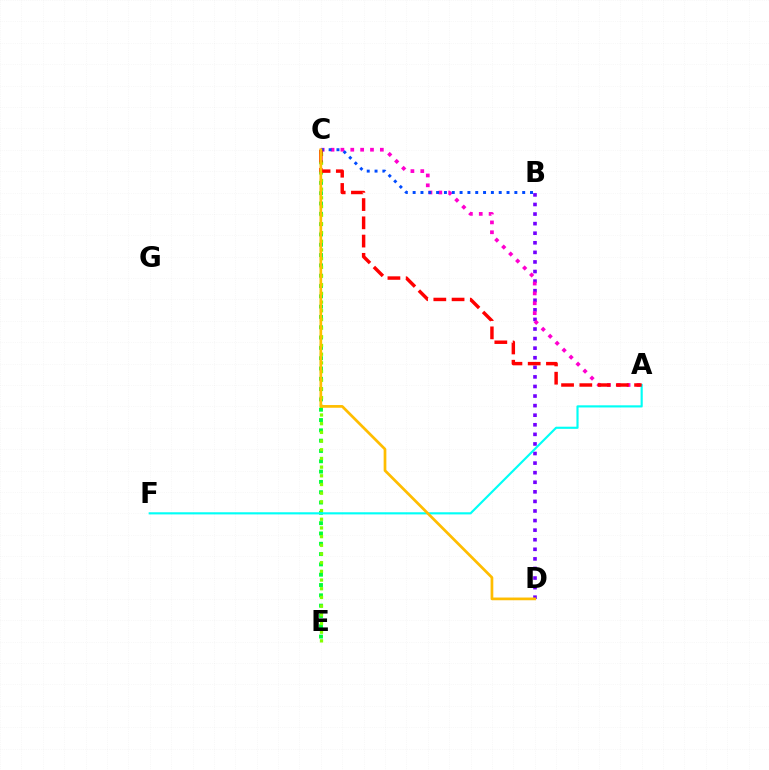{('C', 'E'): [{'color': '#00ff39', 'line_style': 'dotted', 'thickness': 2.8}, {'color': '#84ff00', 'line_style': 'dotted', 'thickness': 2.36}], ('B', 'D'): [{'color': '#7200ff', 'line_style': 'dotted', 'thickness': 2.6}], ('A', 'C'): [{'color': '#ff00cf', 'line_style': 'dotted', 'thickness': 2.68}, {'color': '#ff0000', 'line_style': 'dashed', 'thickness': 2.48}], ('B', 'C'): [{'color': '#004bff', 'line_style': 'dotted', 'thickness': 2.13}], ('A', 'F'): [{'color': '#00fff6', 'line_style': 'solid', 'thickness': 1.55}], ('C', 'D'): [{'color': '#ffbd00', 'line_style': 'solid', 'thickness': 1.96}]}